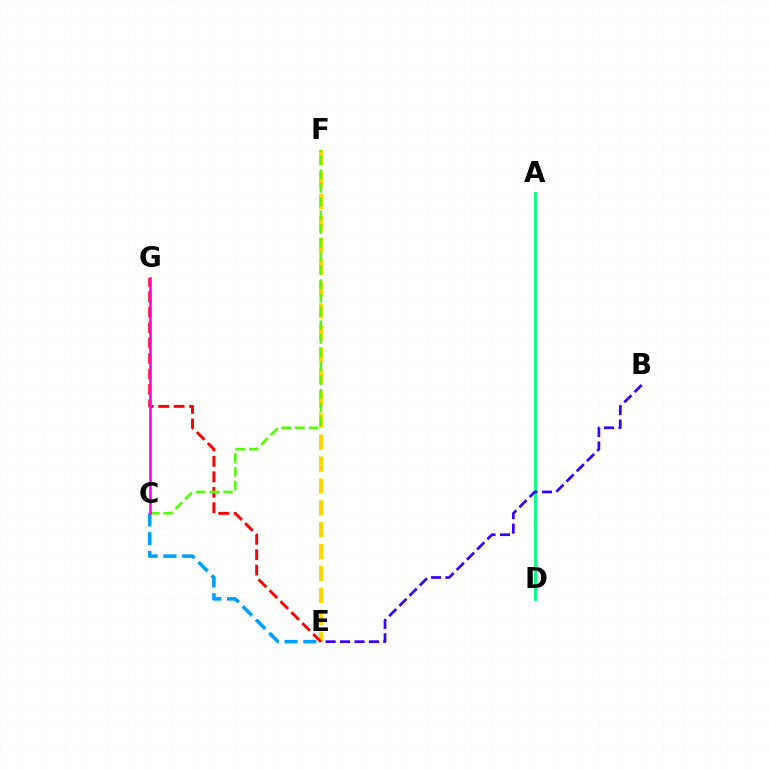{('E', 'F'): [{'color': '#ffd500', 'line_style': 'dashed', 'thickness': 2.97}], ('E', 'G'): [{'color': '#ff0000', 'line_style': 'dashed', 'thickness': 2.1}], ('C', 'E'): [{'color': '#009eff', 'line_style': 'dashed', 'thickness': 2.55}], ('C', 'F'): [{'color': '#4fff00', 'line_style': 'dashed', 'thickness': 1.86}], ('A', 'D'): [{'color': '#00ff86', 'line_style': 'solid', 'thickness': 2.04}], ('B', 'E'): [{'color': '#3700ff', 'line_style': 'dashed', 'thickness': 1.96}], ('C', 'G'): [{'color': '#ff00ed', 'line_style': 'solid', 'thickness': 1.87}]}